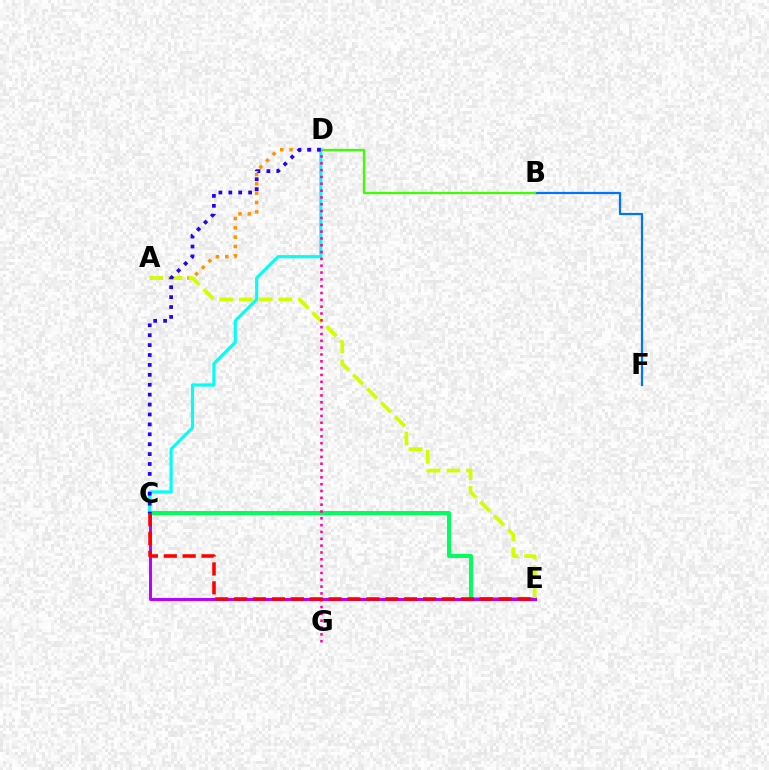{('B', 'F'): [{'color': '#0074ff', 'line_style': 'solid', 'thickness': 1.62}], ('C', 'E'): [{'color': '#00ff5c', 'line_style': 'solid', 'thickness': 2.85}, {'color': '#b900ff', 'line_style': 'solid', 'thickness': 2.13}, {'color': '#ff0000', 'line_style': 'dashed', 'thickness': 2.57}], ('A', 'D'): [{'color': '#ff9400', 'line_style': 'dotted', 'thickness': 2.54}], ('A', 'E'): [{'color': '#d1ff00', 'line_style': 'dashed', 'thickness': 2.68}], ('B', 'D'): [{'color': '#3dff00', 'line_style': 'solid', 'thickness': 1.64}], ('C', 'D'): [{'color': '#00fff6', 'line_style': 'solid', 'thickness': 2.25}, {'color': '#2500ff', 'line_style': 'dotted', 'thickness': 2.69}], ('D', 'G'): [{'color': '#ff00ac', 'line_style': 'dotted', 'thickness': 1.85}]}